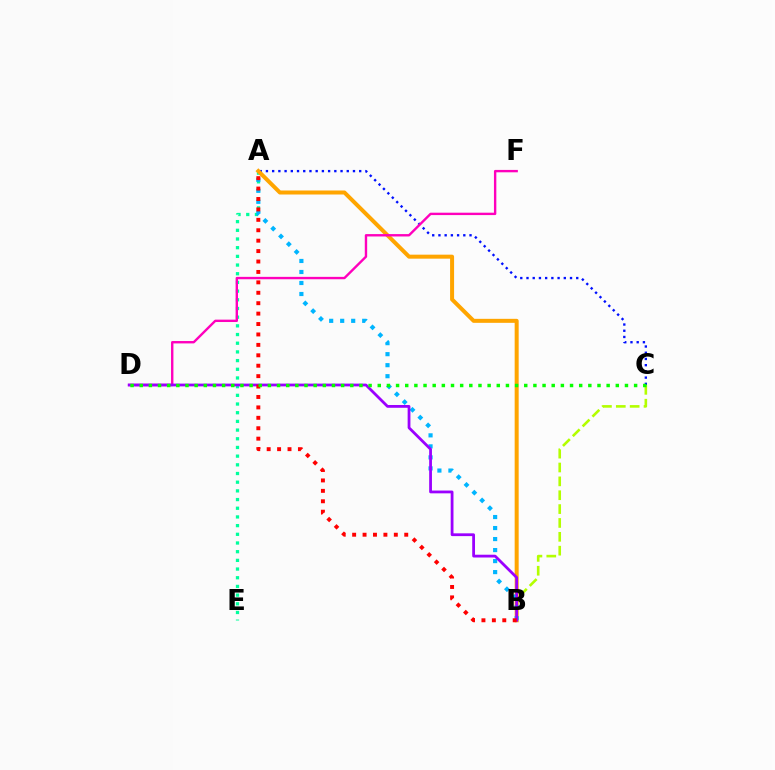{('A', 'C'): [{'color': '#0010ff', 'line_style': 'dotted', 'thickness': 1.69}], ('A', 'E'): [{'color': '#00ff9d', 'line_style': 'dotted', 'thickness': 2.36}], ('B', 'C'): [{'color': '#b3ff00', 'line_style': 'dashed', 'thickness': 1.88}], ('A', 'B'): [{'color': '#ffa500', 'line_style': 'solid', 'thickness': 2.88}, {'color': '#00b5ff', 'line_style': 'dotted', 'thickness': 2.99}, {'color': '#ff0000', 'line_style': 'dotted', 'thickness': 2.83}], ('D', 'F'): [{'color': '#ff00bd', 'line_style': 'solid', 'thickness': 1.72}], ('B', 'D'): [{'color': '#9b00ff', 'line_style': 'solid', 'thickness': 2.0}], ('C', 'D'): [{'color': '#08ff00', 'line_style': 'dotted', 'thickness': 2.49}]}